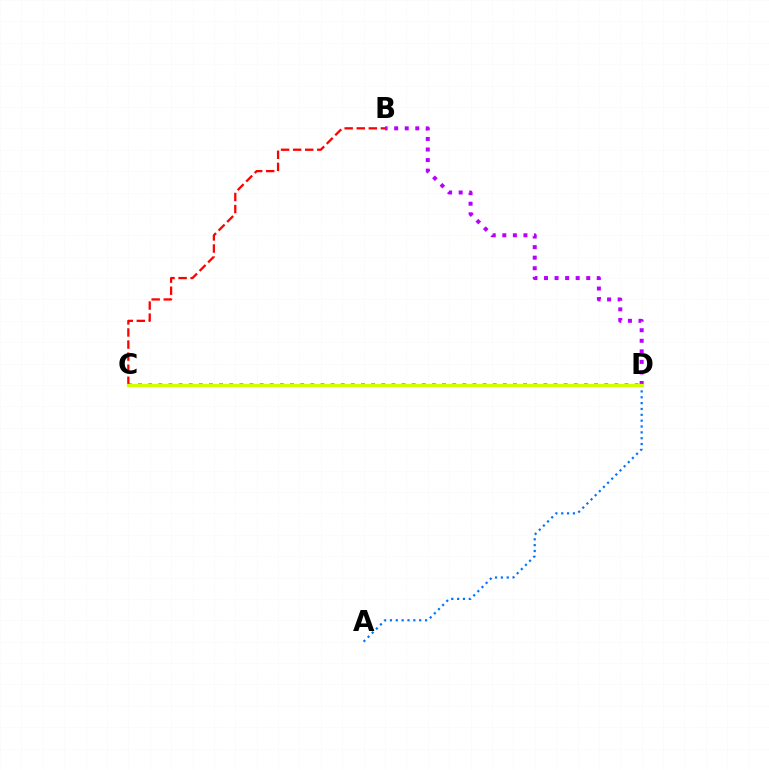{('C', 'D'): [{'color': '#00ff5c', 'line_style': 'dotted', 'thickness': 2.75}, {'color': '#d1ff00', 'line_style': 'solid', 'thickness': 2.33}], ('B', 'C'): [{'color': '#ff0000', 'line_style': 'dashed', 'thickness': 1.64}], ('A', 'D'): [{'color': '#0074ff', 'line_style': 'dotted', 'thickness': 1.59}], ('B', 'D'): [{'color': '#b900ff', 'line_style': 'dotted', 'thickness': 2.87}]}